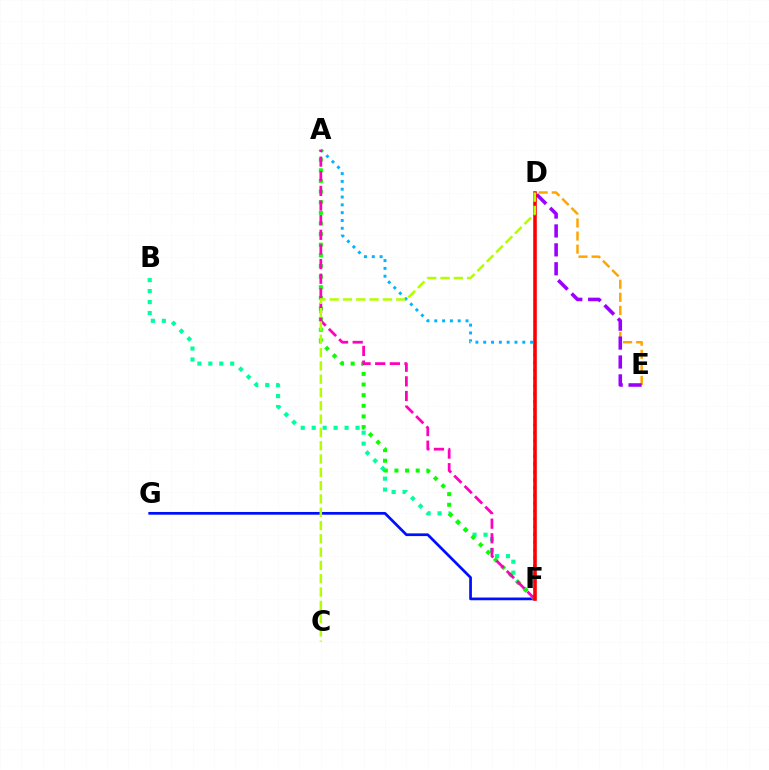{('B', 'F'): [{'color': '#00ff9d', 'line_style': 'dotted', 'thickness': 2.98}], ('D', 'E'): [{'color': '#ffa500', 'line_style': 'dashed', 'thickness': 1.78}, {'color': '#9b00ff', 'line_style': 'dashed', 'thickness': 2.57}], ('A', 'F'): [{'color': '#00b5ff', 'line_style': 'dotted', 'thickness': 2.12}, {'color': '#08ff00', 'line_style': 'dotted', 'thickness': 2.89}, {'color': '#ff00bd', 'line_style': 'dashed', 'thickness': 1.99}], ('F', 'G'): [{'color': '#0010ff', 'line_style': 'solid', 'thickness': 1.96}], ('D', 'F'): [{'color': '#ff0000', 'line_style': 'solid', 'thickness': 2.58}], ('C', 'D'): [{'color': '#b3ff00', 'line_style': 'dashed', 'thickness': 1.81}]}